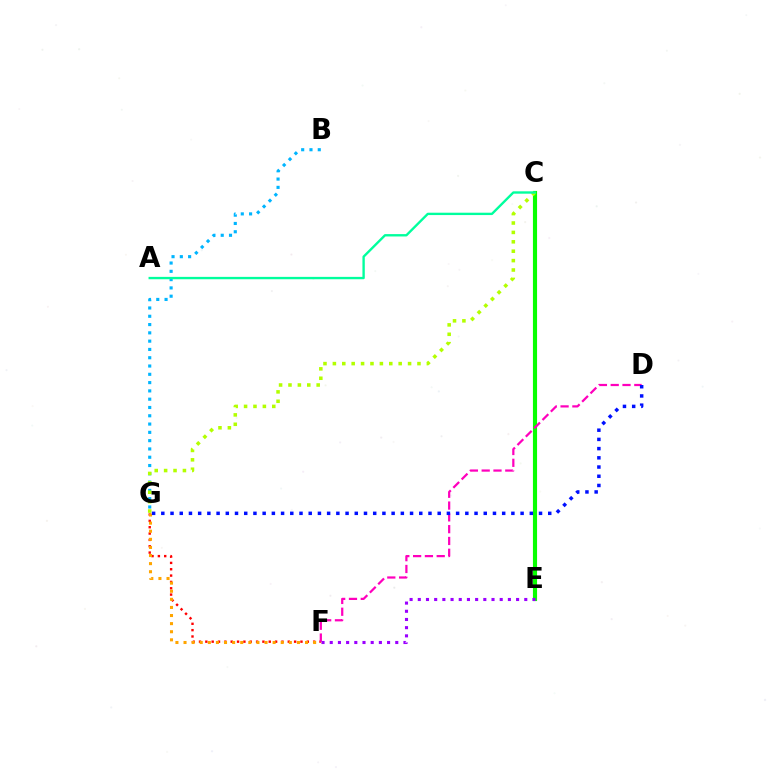{('C', 'E'): [{'color': '#08ff00', 'line_style': 'solid', 'thickness': 2.98}], ('F', 'G'): [{'color': '#ff0000', 'line_style': 'dotted', 'thickness': 1.72}, {'color': '#ffa500', 'line_style': 'dotted', 'thickness': 2.2}], ('B', 'G'): [{'color': '#00b5ff', 'line_style': 'dotted', 'thickness': 2.25}], ('D', 'F'): [{'color': '#ff00bd', 'line_style': 'dashed', 'thickness': 1.6}], ('C', 'G'): [{'color': '#b3ff00', 'line_style': 'dotted', 'thickness': 2.55}], ('E', 'F'): [{'color': '#9b00ff', 'line_style': 'dotted', 'thickness': 2.23}], ('A', 'C'): [{'color': '#00ff9d', 'line_style': 'solid', 'thickness': 1.7}], ('D', 'G'): [{'color': '#0010ff', 'line_style': 'dotted', 'thickness': 2.5}]}